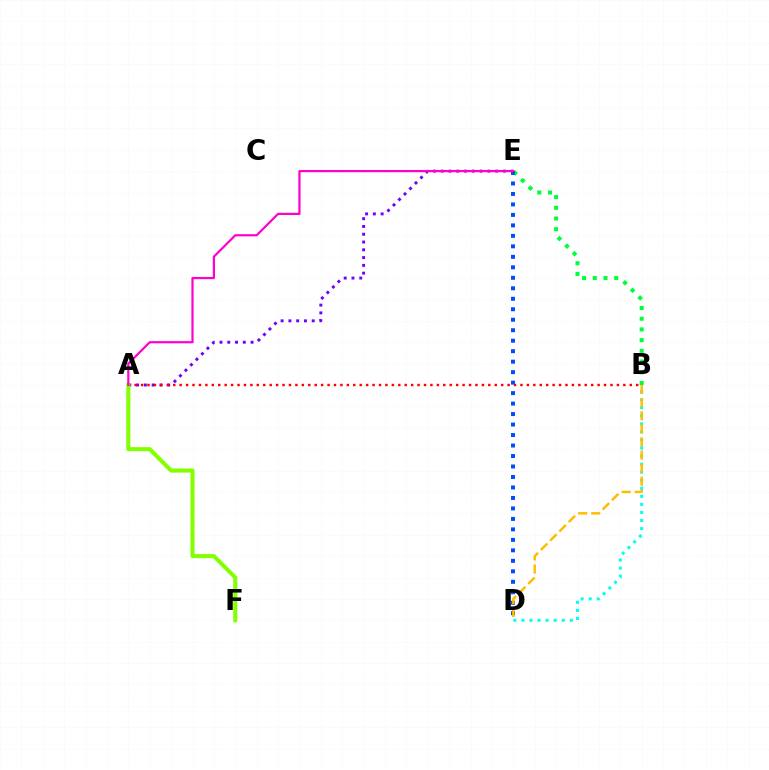{('A', 'E'): [{'color': '#7200ff', 'line_style': 'dotted', 'thickness': 2.11}, {'color': '#ff00cf', 'line_style': 'solid', 'thickness': 1.59}], ('B', 'E'): [{'color': '#00ff39', 'line_style': 'dotted', 'thickness': 2.91}], ('A', 'B'): [{'color': '#ff0000', 'line_style': 'dotted', 'thickness': 1.75}], ('A', 'F'): [{'color': '#84ff00', 'line_style': 'solid', 'thickness': 2.92}], ('B', 'D'): [{'color': '#00fff6', 'line_style': 'dotted', 'thickness': 2.19}, {'color': '#ffbd00', 'line_style': 'dashed', 'thickness': 1.78}], ('D', 'E'): [{'color': '#004bff', 'line_style': 'dotted', 'thickness': 2.85}]}